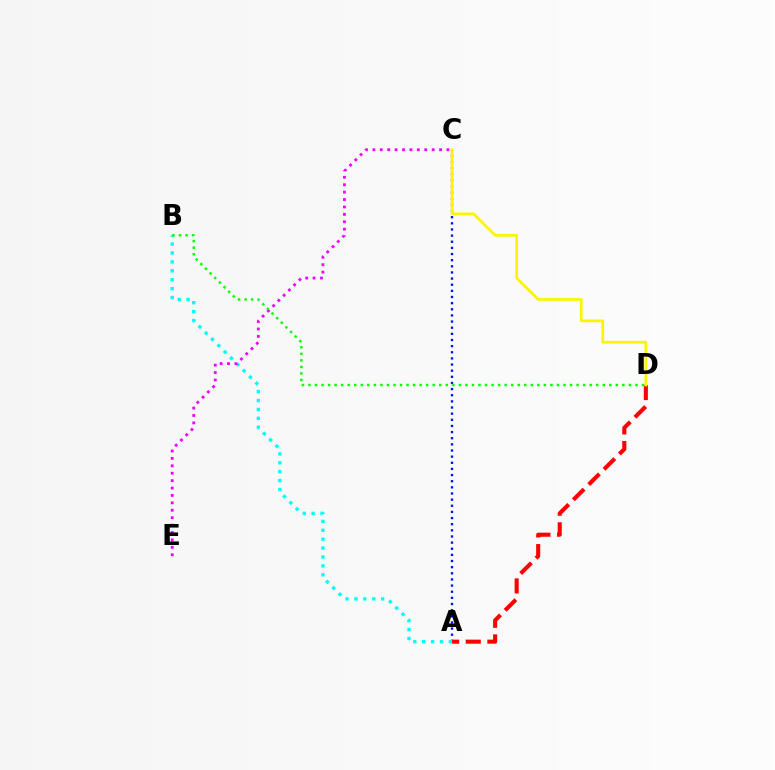{('A', 'C'): [{'color': '#0010ff', 'line_style': 'dotted', 'thickness': 1.67}], ('A', 'B'): [{'color': '#00fff6', 'line_style': 'dotted', 'thickness': 2.42}], ('C', 'E'): [{'color': '#ee00ff', 'line_style': 'dotted', 'thickness': 2.01}], ('A', 'D'): [{'color': '#ff0000', 'line_style': 'dashed', 'thickness': 2.94}], ('B', 'D'): [{'color': '#08ff00', 'line_style': 'dotted', 'thickness': 1.78}], ('C', 'D'): [{'color': '#fcf500', 'line_style': 'solid', 'thickness': 1.99}]}